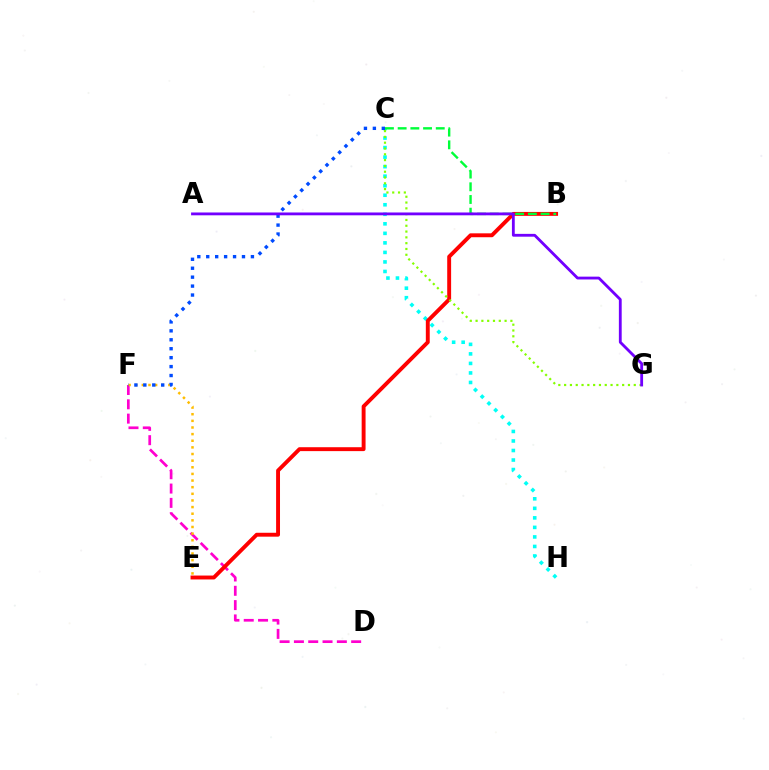{('D', 'F'): [{'color': '#ff00cf', 'line_style': 'dashed', 'thickness': 1.94}], ('C', 'H'): [{'color': '#00fff6', 'line_style': 'dotted', 'thickness': 2.59}], ('B', 'E'): [{'color': '#ff0000', 'line_style': 'solid', 'thickness': 2.81}], ('E', 'F'): [{'color': '#ffbd00', 'line_style': 'dotted', 'thickness': 1.8}], ('B', 'C'): [{'color': '#00ff39', 'line_style': 'dashed', 'thickness': 1.73}], ('C', 'G'): [{'color': '#84ff00', 'line_style': 'dotted', 'thickness': 1.58}], ('C', 'F'): [{'color': '#004bff', 'line_style': 'dotted', 'thickness': 2.43}], ('A', 'G'): [{'color': '#7200ff', 'line_style': 'solid', 'thickness': 2.03}]}